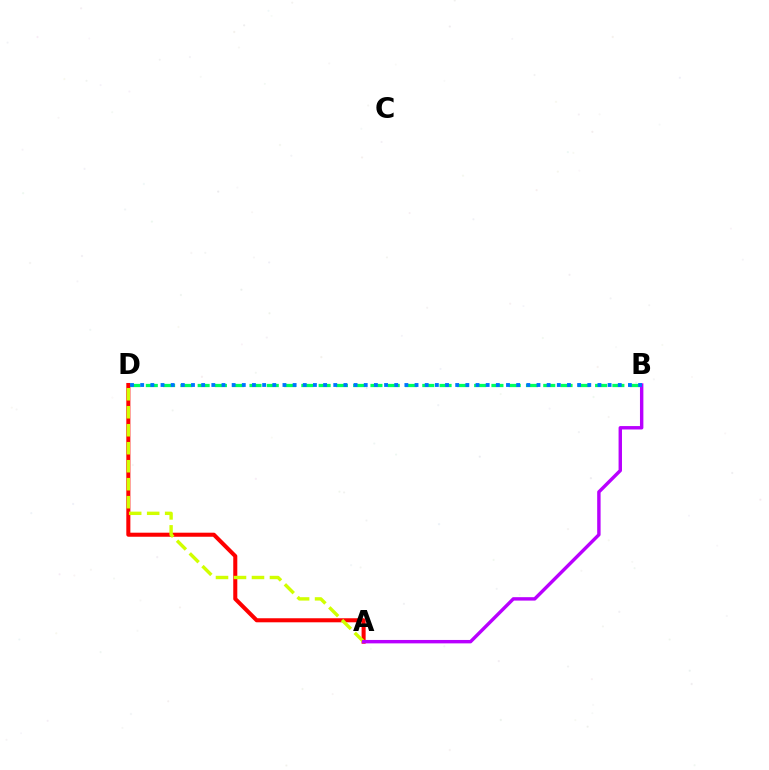{('B', 'D'): [{'color': '#00ff5c', 'line_style': 'dashed', 'thickness': 2.35}, {'color': '#0074ff', 'line_style': 'dotted', 'thickness': 2.76}], ('A', 'D'): [{'color': '#ff0000', 'line_style': 'solid', 'thickness': 2.91}, {'color': '#d1ff00', 'line_style': 'dashed', 'thickness': 2.44}], ('A', 'B'): [{'color': '#b900ff', 'line_style': 'solid', 'thickness': 2.46}]}